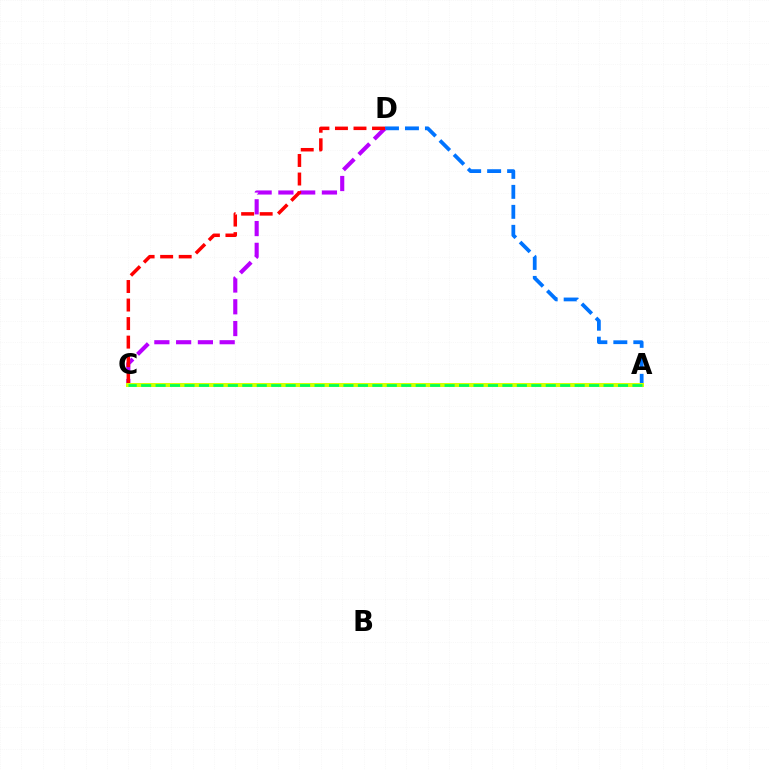{('A', 'D'): [{'color': '#0074ff', 'line_style': 'dashed', 'thickness': 2.71}], ('C', 'D'): [{'color': '#b900ff', 'line_style': 'dashed', 'thickness': 2.96}, {'color': '#ff0000', 'line_style': 'dashed', 'thickness': 2.52}], ('A', 'C'): [{'color': '#d1ff00', 'line_style': 'solid', 'thickness': 2.87}, {'color': '#00ff5c', 'line_style': 'dashed', 'thickness': 1.96}]}